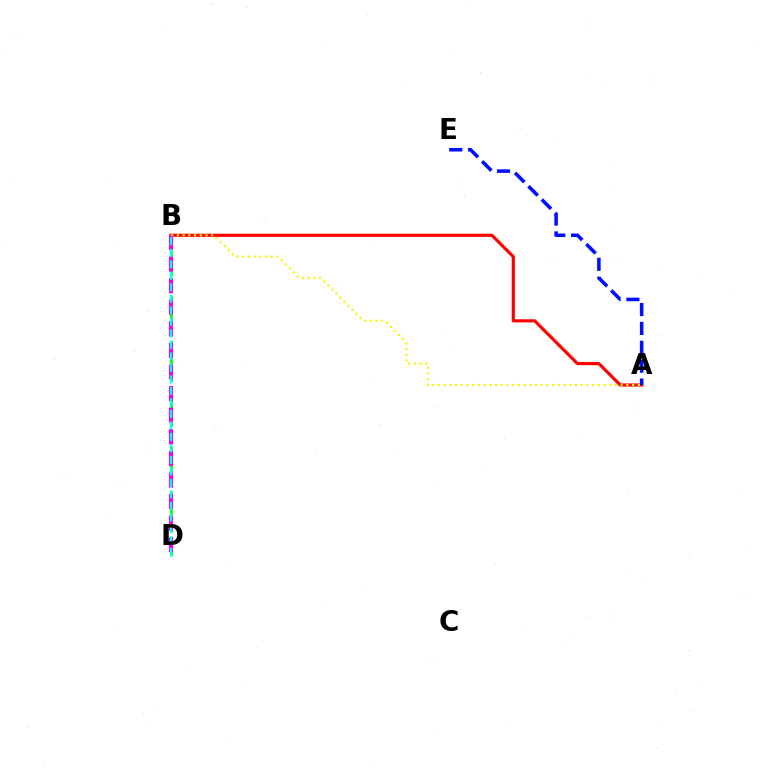{('B', 'D'): [{'color': '#08ff00', 'line_style': 'dashed', 'thickness': 2.05}, {'color': '#ee00ff', 'line_style': 'dashed', 'thickness': 2.93}, {'color': '#00fff6', 'line_style': 'dashed', 'thickness': 1.56}], ('A', 'B'): [{'color': '#ff0000', 'line_style': 'solid', 'thickness': 2.26}, {'color': '#fcf500', 'line_style': 'dotted', 'thickness': 1.55}], ('A', 'E'): [{'color': '#0010ff', 'line_style': 'dashed', 'thickness': 2.56}]}